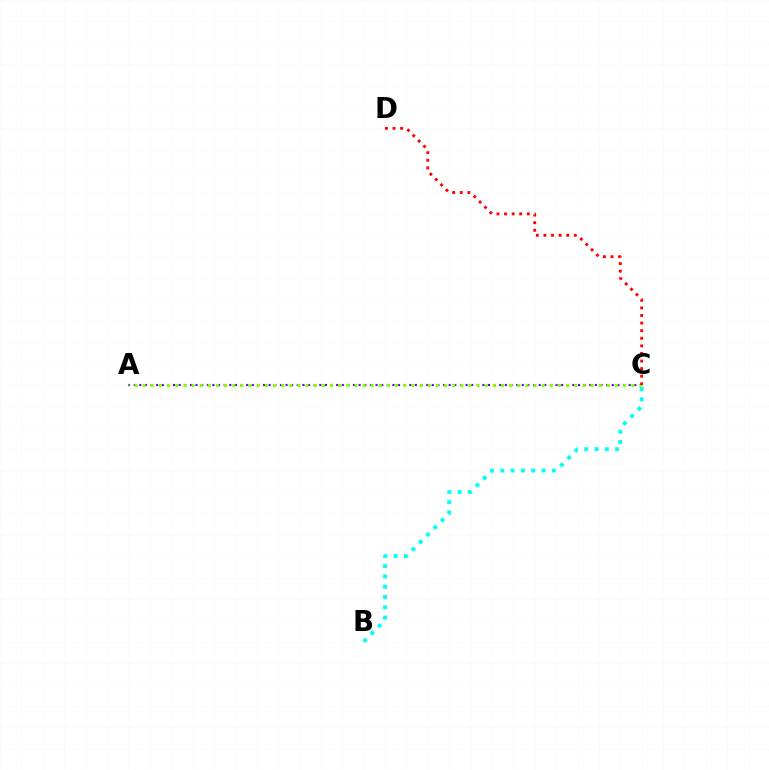{('A', 'C'): [{'color': '#7200ff', 'line_style': 'dotted', 'thickness': 1.53}, {'color': '#84ff00', 'line_style': 'dotted', 'thickness': 2.21}], ('B', 'C'): [{'color': '#00fff6', 'line_style': 'dotted', 'thickness': 2.8}], ('C', 'D'): [{'color': '#ff0000', 'line_style': 'dotted', 'thickness': 2.06}]}